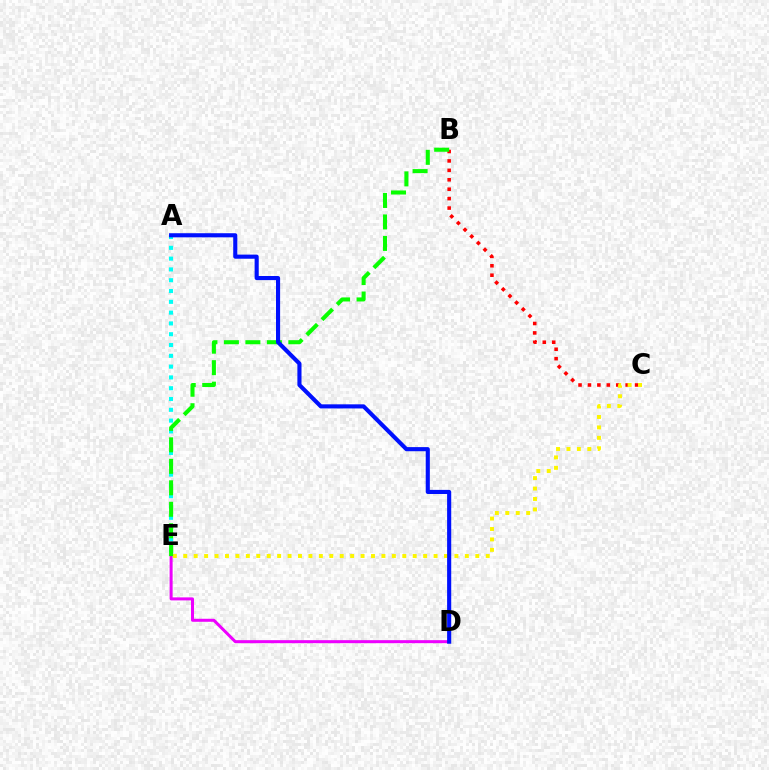{('A', 'E'): [{'color': '#00fff6', 'line_style': 'dotted', 'thickness': 2.93}], ('D', 'E'): [{'color': '#ee00ff', 'line_style': 'solid', 'thickness': 2.17}], ('B', 'C'): [{'color': '#ff0000', 'line_style': 'dotted', 'thickness': 2.56}], ('C', 'E'): [{'color': '#fcf500', 'line_style': 'dotted', 'thickness': 2.83}], ('B', 'E'): [{'color': '#08ff00', 'line_style': 'dashed', 'thickness': 2.92}], ('A', 'D'): [{'color': '#0010ff', 'line_style': 'solid', 'thickness': 2.96}]}